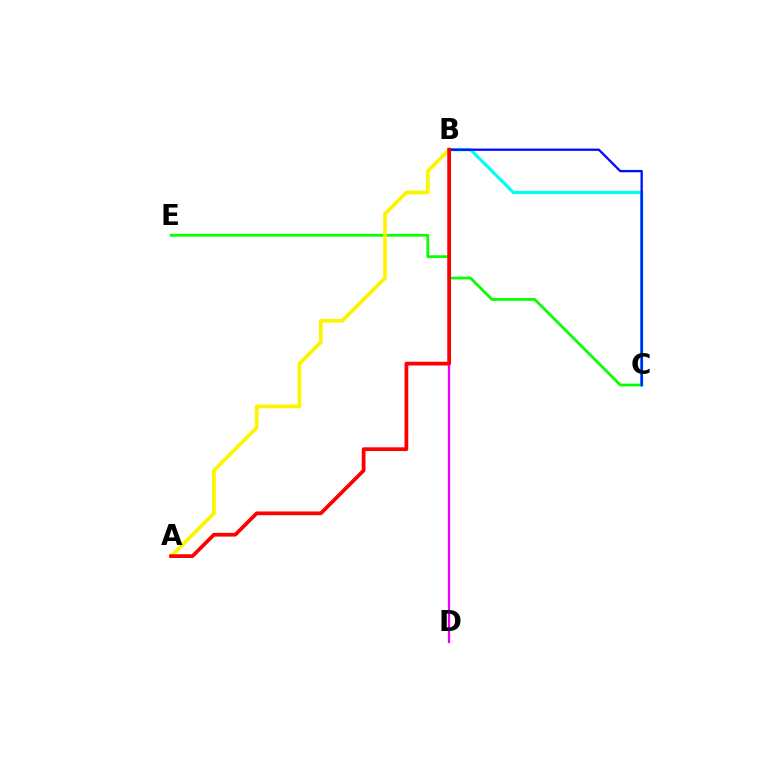{('B', 'D'): [{'color': '#ee00ff', 'line_style': 'solid', 'thickness': 1.63}], ('C', 'E'): [{'color': '#08ff00', 'line_style': 'solid', 'thickness': 2.01}], ('A', 'B'): [{'color': '#fcf500', 'line_style': 'solid', 'thickness': 2.68}, {'color': '#ff0000', 'line_style': 'solid', 'thickness': 2.69}], ('B', 'C'): [{'color': '#00fff6', 'line_style': 'solid', 'thickness': 2.27}, {'color': '#0010ff', 'line_style': 'solid', 'thickness': 1.68}]}